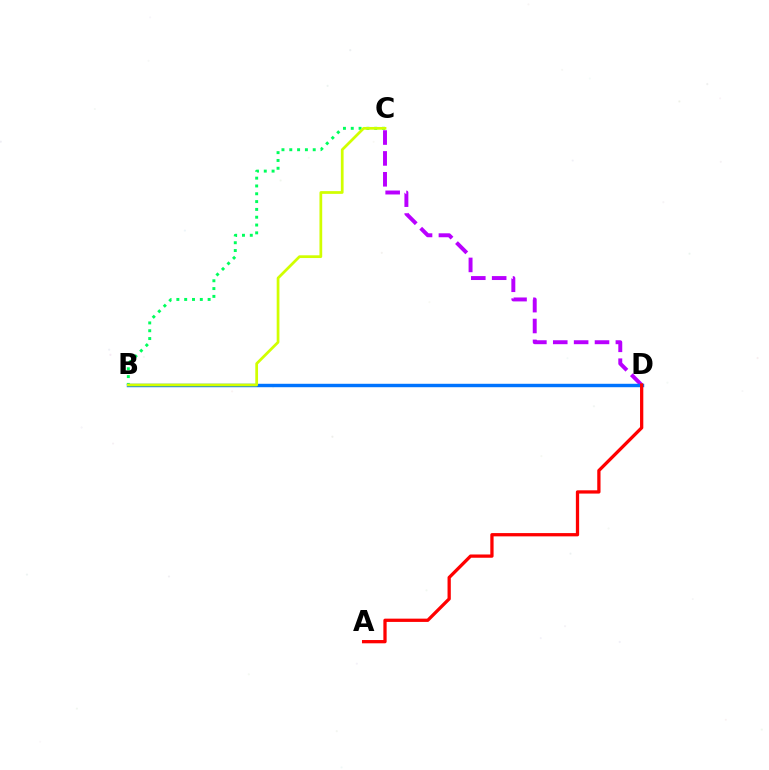{('B', 'C'): [{'color': '#00ff5c', 'line_style': 'dotted', 'thickness': 2.12}, {'color': '#d1ff00', 'line_style': 'solid', 'thickness': 1.97}], ('C', 'D'): [{'color': '#b900ff', 'line_style': 'dashed', 'thickness': 2.84}], ('B', 'D'): [{'color': '#0074ff', 'line_style': 'solid', 'thickness': 2.47}], ('A', 'D'): [{'color': '#ff0000', 'line_style': 'solid', 'thickness': 2.36}]}